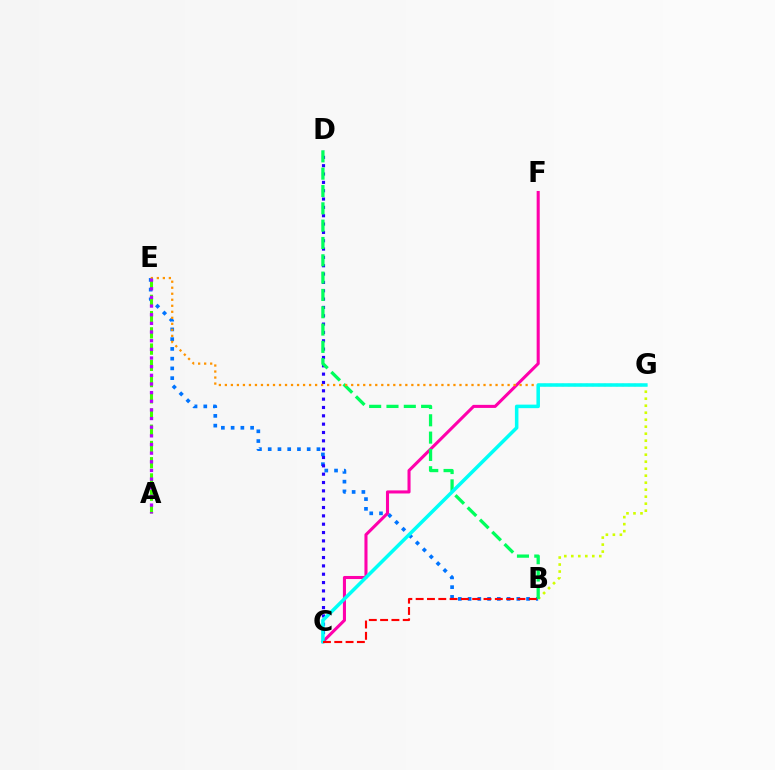{('B', 'E'): [{'color': '#0074ff', 'line_style': 'dotted', 'thickness': 2.65}], ('C', 'F'): [{'color': '#ff00ac', 'line_style': 'solid', 'thickness': 2.21}], ('B', 'G'): [{'color': '#d1ff00', 'line_style': 'dotted', 'thickness': 1.9}], ('C', 'D'): [{'color': '#2500ff', 'line_style': 'dotted', 'thickness': 2.27}], ('B', 'D'): [{'color': '#00ff5c', 'line_style': 'dashed', 'thickness': 2.35}], ('E', 'G'): [{'color': '#ff9400', 'line_style': 'dotted', 'thickness': 1.63}], ('A', 'E'): [{'color': '#3dff00', 'line_style': 'dashed', 'thickness': 2.21}, {'color': '#b900ff', 'line_style': 'dotted', 'thickness': 2.35}], ('C', 'G'): [{'color': '#00fff6', 'line_style': 'solid', 'thickness': 2.54}], ('B', 'C'): [{'color': '#ff0000', 'line_style': 'dashed', 'thickness': 1.54}]}